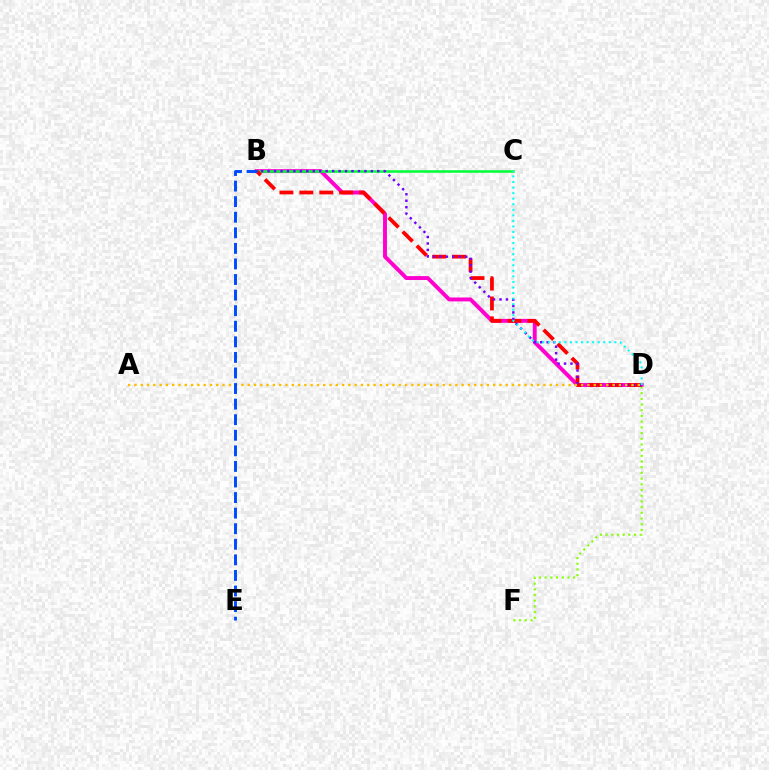{('B', 'D'): [{'color': '#ff00cf', 'line_style': 'solid', 'thickness': 2.82}, {'color': '#ff0000', 'line_style': 'dashed', 'thickness': 2.71}, {'color': '#7200ff', 'line_style': 'dotted', 'thickness': 1.75}], ('B', 'C'): [{'color': '#00ff39', 'line_style': 'solid', 'thickness': 1.82}], ('D', 'F'): [{'color': '#84ff00', 'line_style': 'dotted', 'thickness': 1.55}], ('A', 'D'): [{'color': '#ffbd00', 'line_style': 'dotted', 'thickness': 1.71}], ('C', 'D'): [{'color': '#00fff6', 'line_style': 'dotted', 'thickness': 1.51}], ('B', 'E'): [{'color': '#004bff', 'line_style': 'dashed', 'thickness': 2.12}]}